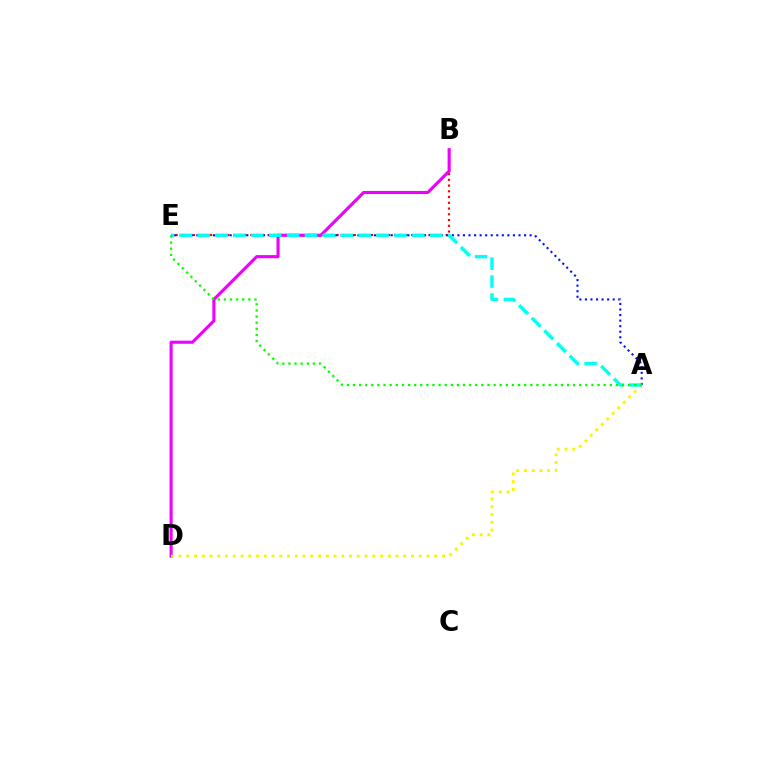{('B', 'E'): [{'color': '#ff0000', 'line_style': 'dotted', 'thickness': 1.56}], ('A', 'E'): [{'color': '#0010ff', 'line_style': 'dotted', 'thickness': 1.51}, {'color': '#00fff6', 'line_style': 'dashed', 'thickness': 2.43}, {'color': '#08ff00', 'line_style': 'dotted', 'thickness': 1.66}], ('B', 'D'): [{'color': '#ee00ff', 'line_style': 'solid', 'thickness': 2.24}], ('A', 'D'): [{'color': '#fcf500', 'line_style': 'dotted', 'thickness': 2.11}]}